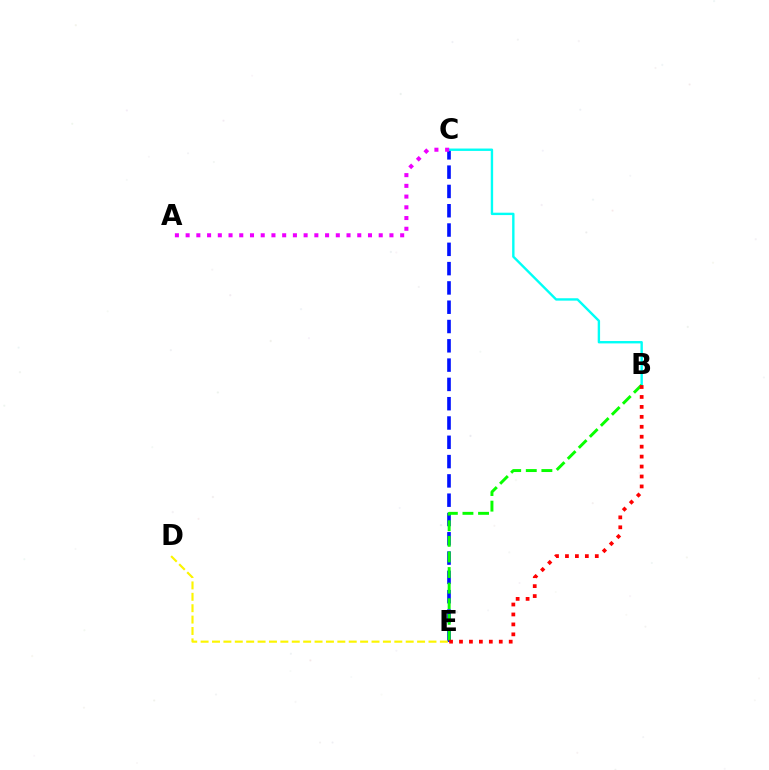{('C', 'E'): [{'color': '#0010ff', 'line_style': 'dashed', 'thickness': 2.62}], ('B', 'C'): [{'color': '#00fff6', 'line_style': 'solid', 'thickness': 1.72}], ('B', 'E'): [{'color': '#08ff00', 'line_style': 'dashed', 'thickness': 2.12}, {'color': '#ff0000', 'line_style': 'dotted', 'thickness': 2.7}], ('D', 'E'): [{'color': '#fcf500', 'line_style': 'dashed', 'thickness': 1.55}], ('A', 'C'): [{'color': '#ee00ff', 'line_style': 'dotted', 'thickness': 2.91}]}